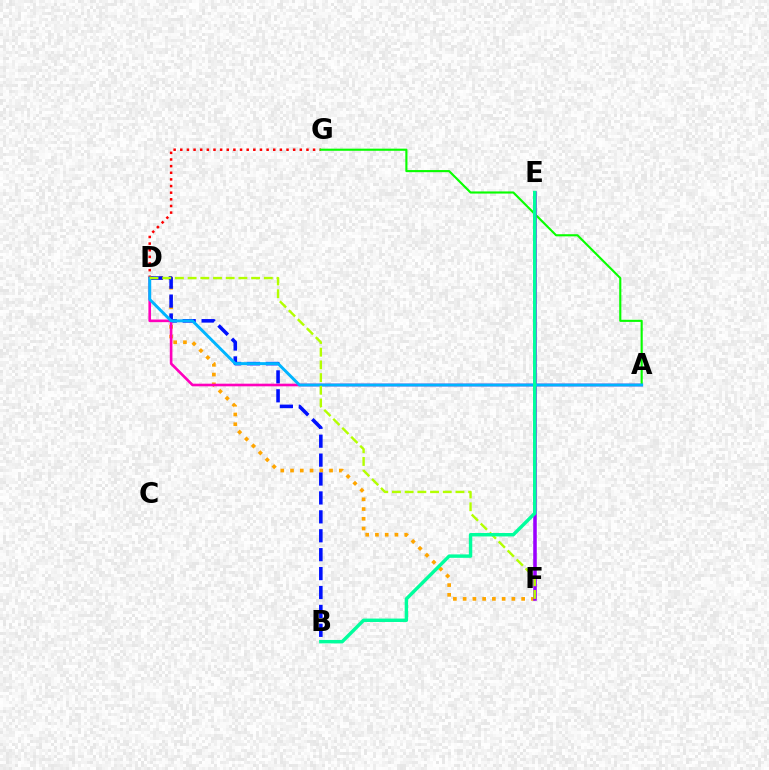{('D', 'F'): [{'color': '#ffa500', 'line_style': 'dotted', 'thickness': 2.65}, {'color': '#b3ff00', 'line_style': 'dashed', 'thickness': 1.73}], ('B', 'D'): [{'color': '#0010ff', 'line_style': 'dashed', 'thickness': 2.57}], ('A', 'D'): [{'color': '#ff00bd', 'line_style': 'solid', 'thickness': 1.9}, {'color': '#00b5ff', 'line_style': 'solid', 'thickness': 2.12}], ('D', 'G'): [{'color': '#ff0000', 'line_style': 'dotted', 'thickness': 1.8}], ('A', 'G'): [{'color': '#08ff00', 'line_style': 'solid', 'thickness': 1.53}], ('E', 'F'): [{'color': '#9b00ff', 'line_style': 'solid', 'thickness': 2.57}], ('B', 'E'): [{'color': '#00ff9d', 'line_style': 'solid', 'thickness': 2.46}]}